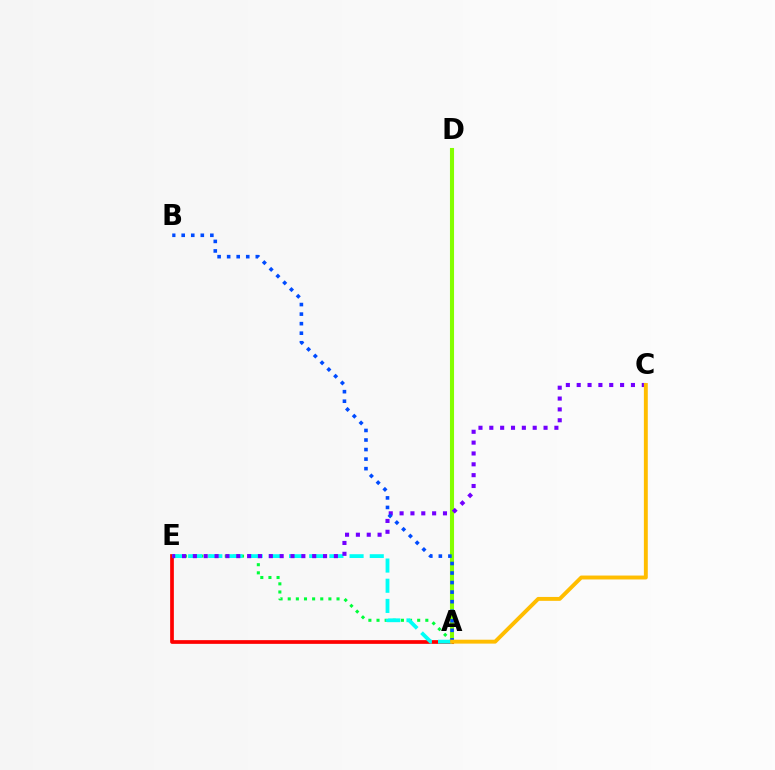{('A', 'E'): [{'color': '#00ff39', 'line_style': 'dotted', 'thickness': 2.21}, {'color': '#ff0000', 'line_style': 'solid', 'thickness': 2.67}, {'color': '#00fff6', 'line_style': 'dashed', 'thickness': 2.74}], ('A', 'D'): [{'color': '#ff00cf', 'line_style': 'dotted', 'thickness': 1.61}, {'color': '#84ff00', 'line_style': 'solid', 'thickness': 2.94}], ('C', 'E'): [{'color': '#7200ff', 'line_style': 'dotted', 'thickness': 2.95}], ('A', 'B'): [{'color': '#004bff', 'line_style': 'dotted', 'thickness': 2.59}], ('A', 'C'): [{'color': '#ffbd00', 'line_style': 'solid', 'thickness': 2.81}]}